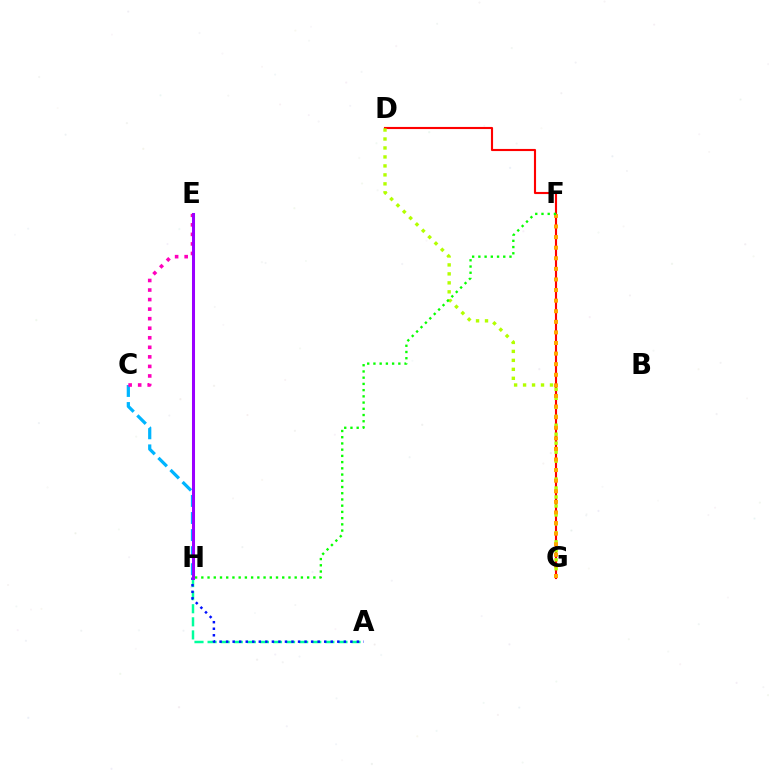{('A', 'H'): [{'color': '#00ff9d', 'line_style': 'dashed', 'thickness': 1.78}, {'color': '#0010ff', 'line_style': 'dotted', 'thickness': 1.78}], ('C', 'H'): [{'color': '#00b5ff', 'line_style': 'dashed', 'thickness': 2.32}], ('C', 'E'): [{'color': '#ff00bd', 'line_style': 'dotted', 'thickness': 2.59}], ('D', 'G'): [{'color': '#ff0000', 'line_style': 'solid', 'thickness': 1.53}, {'color': '#b3ff00', 'line_style': 'dotted', 'thickness': 2.44}], ('F', 'G'): [{'color': '#ffa500', 'line_style': 'dotted', 'thickness': 2.88}], ('F', 'H'): [{'color': '#08ff00', 'line_style': 'dotted', 'thickness': 1.69}], ('E', 'H'): [{'color': '#9b00ff', 'line_style': 'solid', 'thickness': 2.19}]}